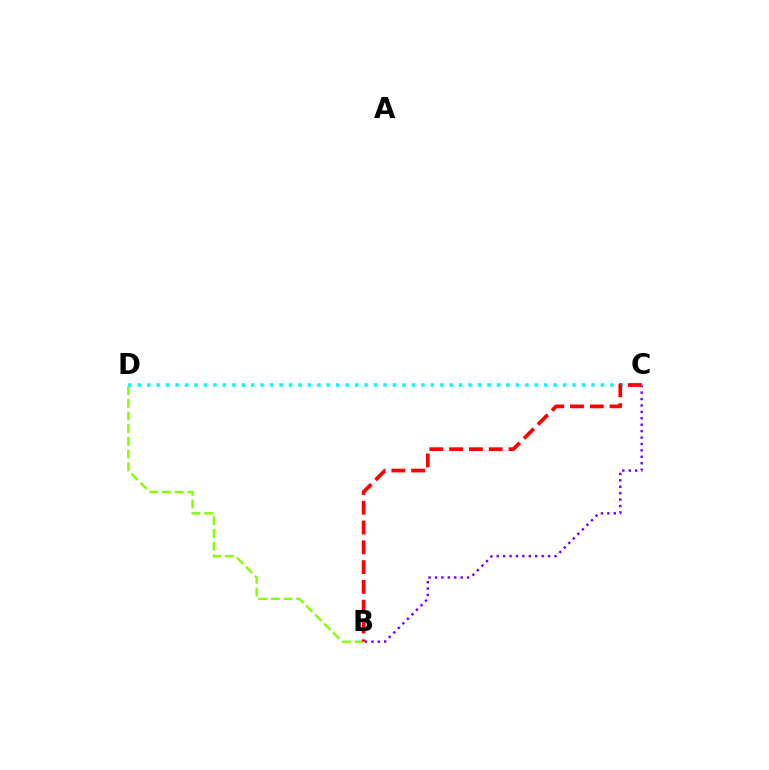{('B', 'C'): [{'color': '#7200ff', 'line_style': 'dotted', 'thickness': 1.74}, {'color': '#ff0000', 'line_style': 'dashed', 'thickness': 2.69}], ('B', 'D'): [{'color': '#84ff00', 'line_style': 'dashed', 'thickness': 1.73}], ('C', 'D'): [{'color': '#00fff6', 'line_style': 'dotted', 'thickness': 2.57}]}